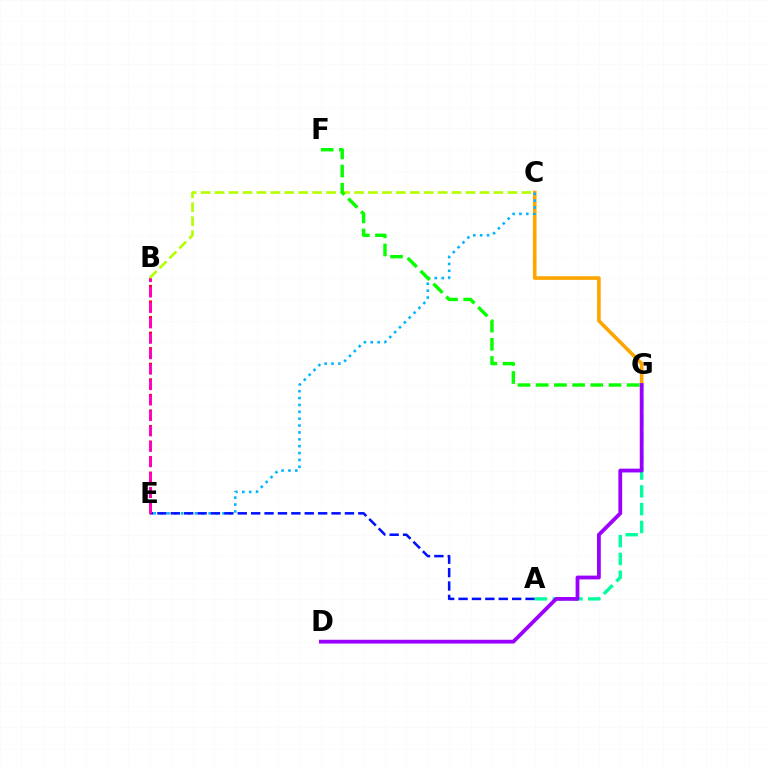{('C', 'G'): [{'color': '#ffa500', 'line_style': 'solid', 'thickness': 2.62}], ('B', 'C'): [{'color': '#b3ff00', 'line_style': 'dashed', 'thickness': 1.89}], ('C', 'E'): [{'color': '#00b5ff', 'line_style': 'dotted', 'thickness': 1.87}], ('A', 'E'): [{'color': '#0010ff', 'line_style': 'dashed', 'thickness': 1.82}], ('B', 'E'): [{'color': '#ff0000', 'line_style': 'dotted', 'thickness': 2.11}, {'color': '#ff00bd', 'line_style': 'dashed', 'thickness': 2.1}], ('A', 'G'): [{'color': '#00ff9d', 'line_style': 'dashed', 'thickness': 2.42}], ('F', 'G'): [{'color': '#08ff00', 'line_style': 'dashed', 'thickness': 2.47}], ('D', 'G'): [{'color': '#9b00ff', 'line_style': 'solid', 'thickness': 2.74}]}